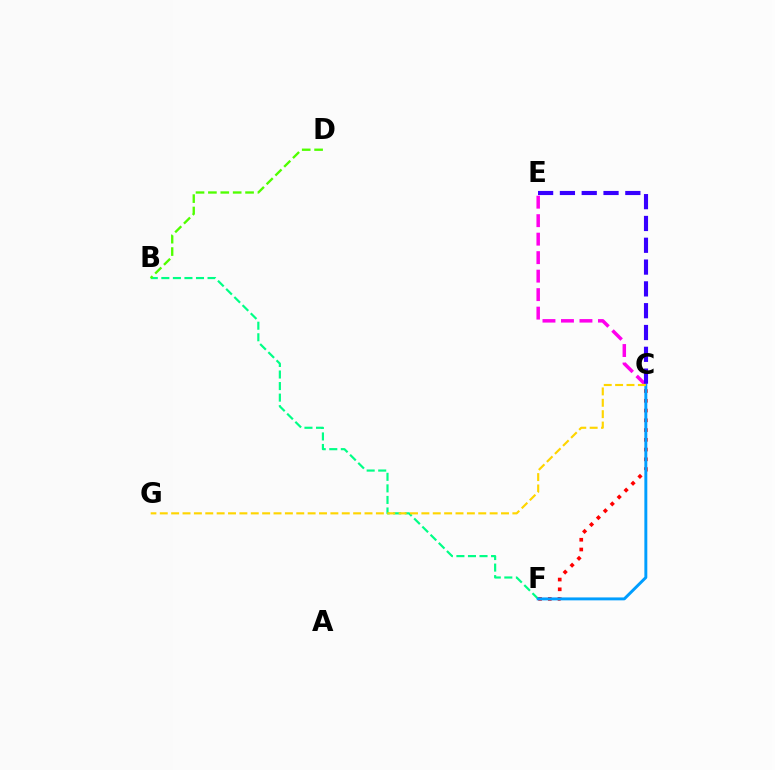{('B', 'F'): [{'color': '#00ff86', 'line_style': 'dashed', 'thickness': 1.57}], ('B', 'D'): [{'color': '#4fff00', 'line_style': 'dashed', 'thickness': 1.68}], ('C', 'F'): [{'color': '#ff0000', 'line_style': 'dotted', 'thickness': 2.65}, {'color': '#009eff', 'line_style': 'solid', 'thickness': 2.11}], ('C', 'E'): [{'color': '#ff00ed', 'line_style': 'dashed', 'thickness': 2.51}, {'color': '#3700ff', 'line_style': 'dashed', 'thickness': 2.96}], ('C', 'G'): [{'color': '#ffd500', 'line_style': 'dashed', 'thickness': 1.55}]}